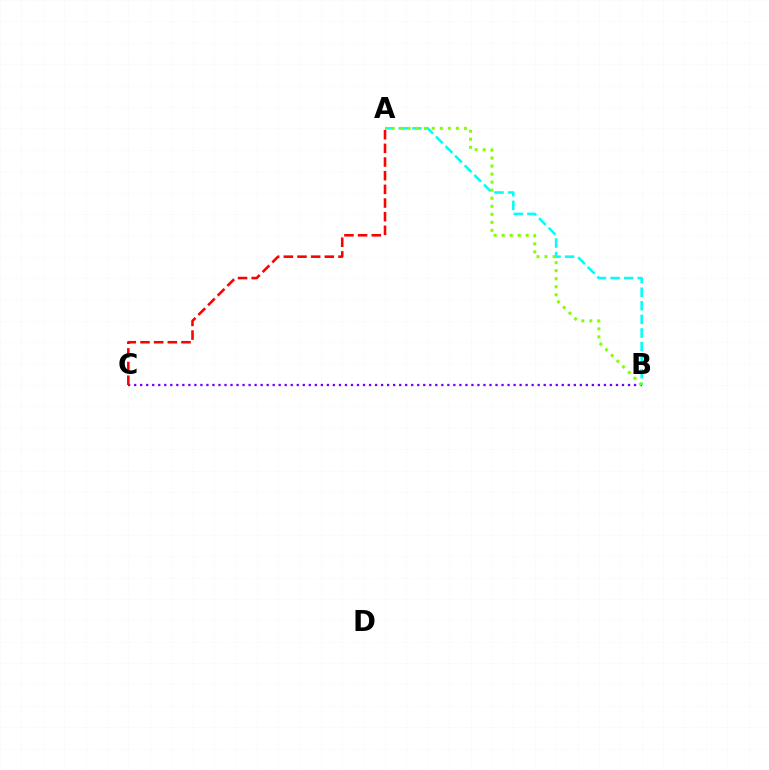{('B', 'C'): [{'color': '#7200ff', 'line_style': 'dotted', 'thickness': 1.64}], ('A', 'B'): [{'color': '#00fff6', 'line_style': 'dashed', 'thickness': 1.85}, {'color': '#84ff00', 'line_style': 'dotted', 'thickness': 2.18}], ('A', 'C'): [{'color': '#ff0000', 'line_style': 'dashed', 'thickness': 1.86}]}